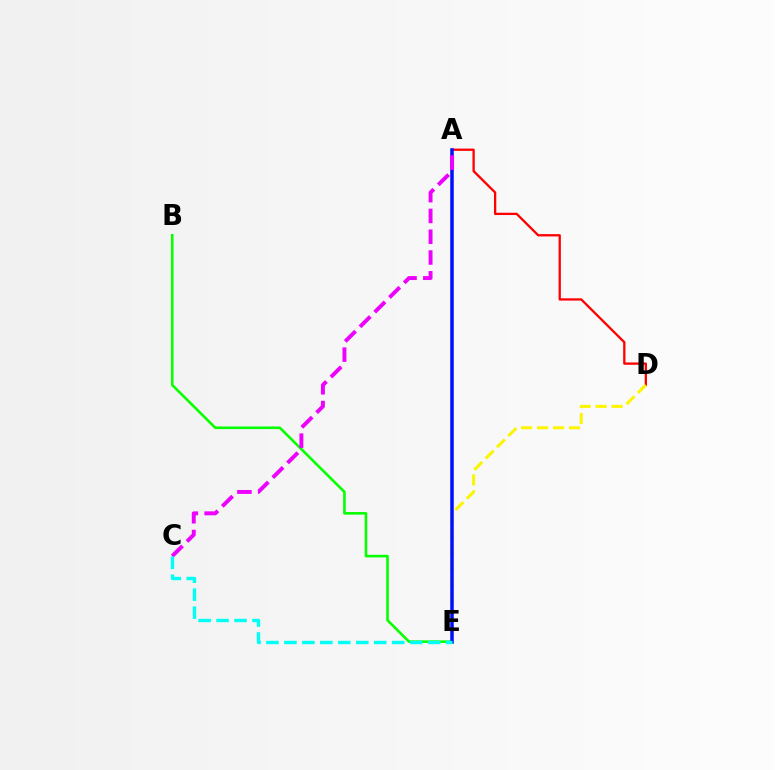{('B', 'E'): [{'color': '#08ff00', 'line_style': 'solid', 'thickness': 1.88}], ('A', 'D'): [{'color': '#ff0000', 'line_style': 'solid', 'thickness': 1.66}], ('D', 'E'): [{'color': '#fcf500', 'line_style': 'dashed', 'thickness': 2.17}], ('A', 'E'): [{'color': '#0010ff', 'line_style': 'solid', 'thickness': 2.53}], ('A', 'C'): [{'color': '#ee00ff', 'line_style': 'dashed', 'thickness': 2.82}], ('C', 'E'): [{'color': '#00fff6', 'line_style': 'dashed', 'thickness': 2.44}]}